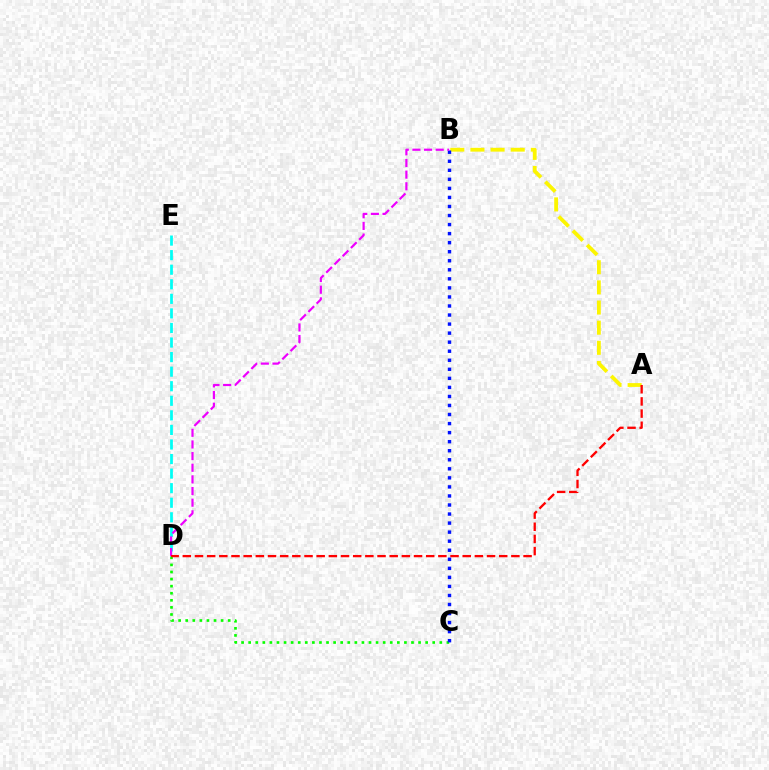{('D', 'E'): [{'color': '#00fff6', 'line_style': 'dashed', 'thickness': 1.98}], ('A', 'B'): [{'color': '#fcf500', 'line_style': 'dashed', 'thickness': 2.74}], ('C', 'D'): [{'color': '#08ff00', 'line_style': 'dotted', 'thickness': 1.92}], ('B', 'C'): [{'color': '#0010ff', 'line_style': 'dotted', 'thickness': 2.46}], ('B', 'D'): [{'color': '#ee00ff', 'line_style': 'dashed', 'thickness': 1.58}], ('A', 'D'): [{'color': '#ff0000', 'line_style': 'dashed', 'thickness': 1.65}]}